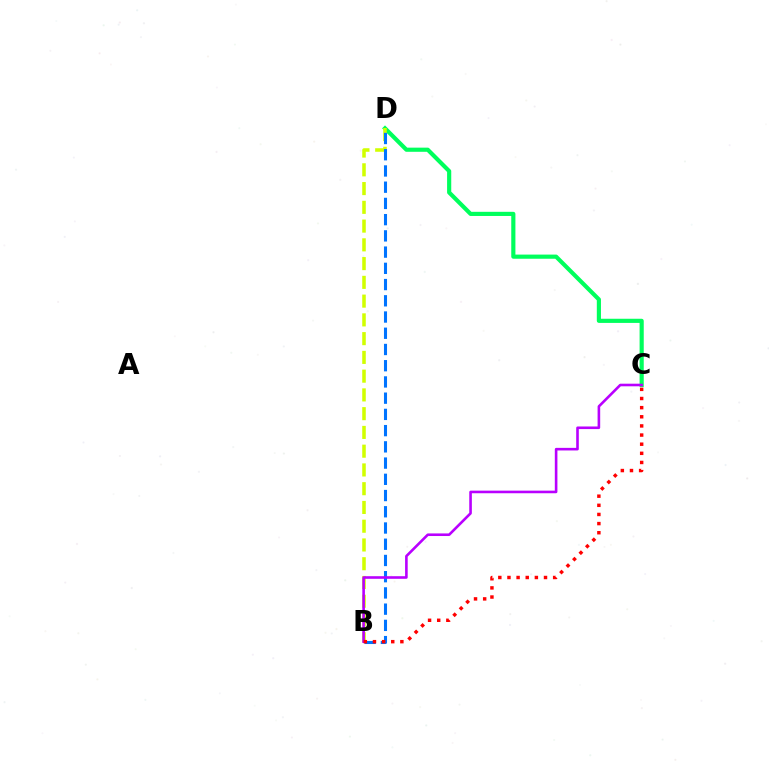{('C', 'D'): [{'color': '#00ff5c', 'line_style': 'solid', 'thickness': 2.99}], ('B', 'D'): [{'color': '#d1ff00', 'line_style': 'dashed', 'thickness': 2.55}, {'color': '#0074ff', 'line_style': 'dashed', 'thickness': 2.2}], ('B', 'C'): [{'color': '#b900ff', 'line_style': 'solid', 'thickness': 1.87}, {'color': '#ff0000', 'line_style': 'dotted', 'thickness': 2.48}]}